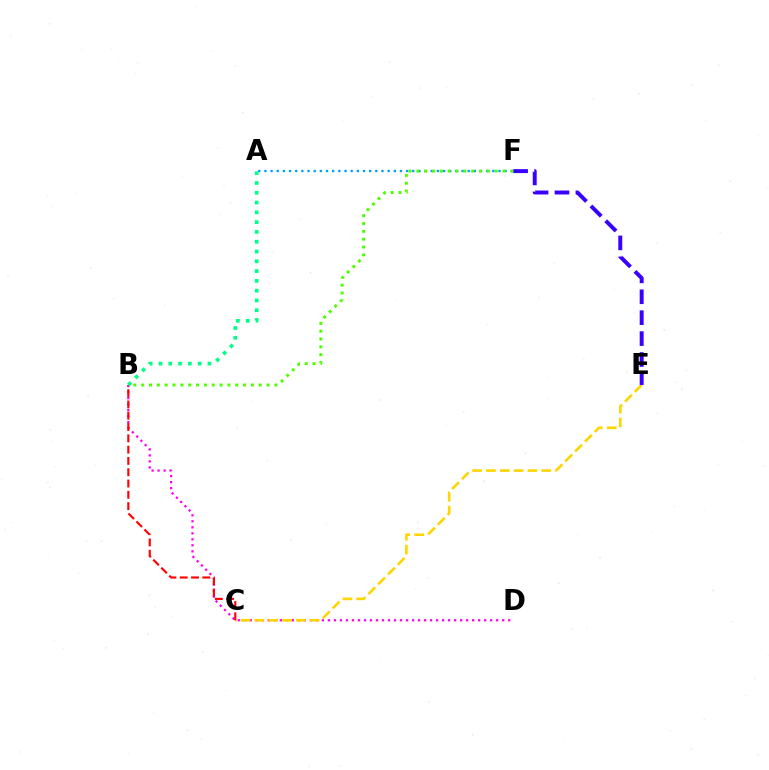{('B', 'D'): [{'color': '#ff00ed', 'line_style': 'dotted', 'thickness': 1.63}], ('C', 'E'): [{'color': '#ffd500', 'line_style': 'dashed', 'thickness': 1.88}], ('B', 'C'): [{'color': '#ff0000', 'line_style': 'dashed', 'thickness': 1.54}], ('A', 'B'): [{'color': '#00ff86', 'line_style': 'dotted', 'thickness': 2.66}], ('A', 'F'): [{'color': '#009eff', 'line_style': 'dotted', 'thickness': 1.67}], ('B', 'F'): [{'color': '#4fff00', 'line_style': 'dotted', 'thickness': 2.13}], ('E', 'F'): [{'color': '#3700ff', 'line_style': 'dashed', 'thickness': 2.84}]}